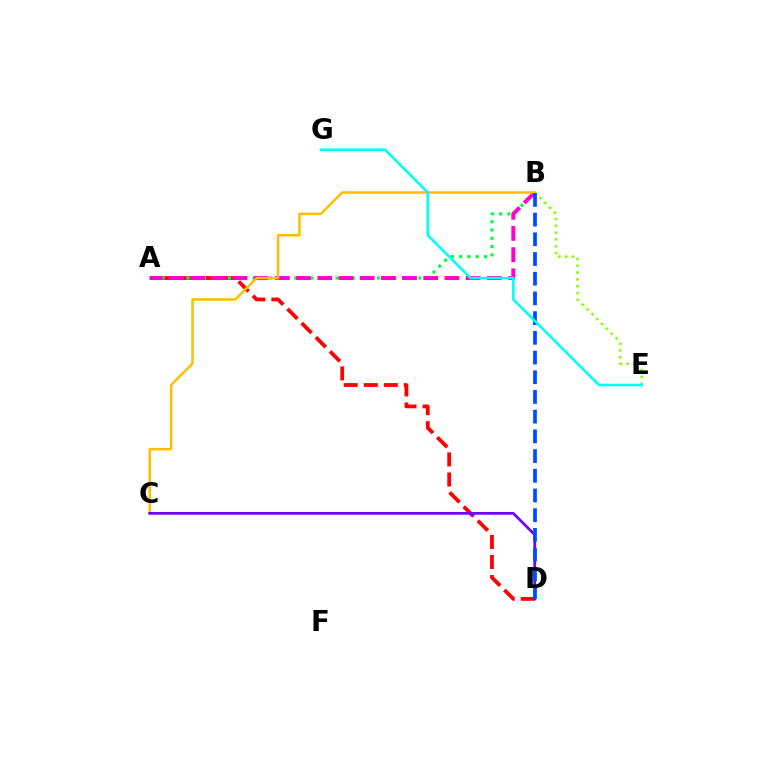{('A', 'D'): [{'color': '#ff0000', 'line_style': 'dashed', 'thickness': 2.72}], ('A', 'B'): [{'color': '#00ff39', 'line_style': 'dotted', 'thickness': 2.25}, {'color': '#ff00cf', 'line_style': 'dashed', 'thickness': 2.88}], ('B', 'C'): [{'color': '#ffbd00', 'line_style': 'solid', 'thickness': 1.79}], ('C', 'D'): [{'color': '#7200ff', 'line_style': 'solid', 'thickness': 1.97}], ('B', 'E'): [{'color': '#84ff00', 'line_style': 'dotted', 'thickness': 1.85}], ('B', 'D'): [{'color': '#004bff', 'line_style': 'dashed', 'thickness': 2.68}], ('E', 'G'): [{'color': '#00fff6', 'line_style': 'solid', 'thickness': 1.86}]}